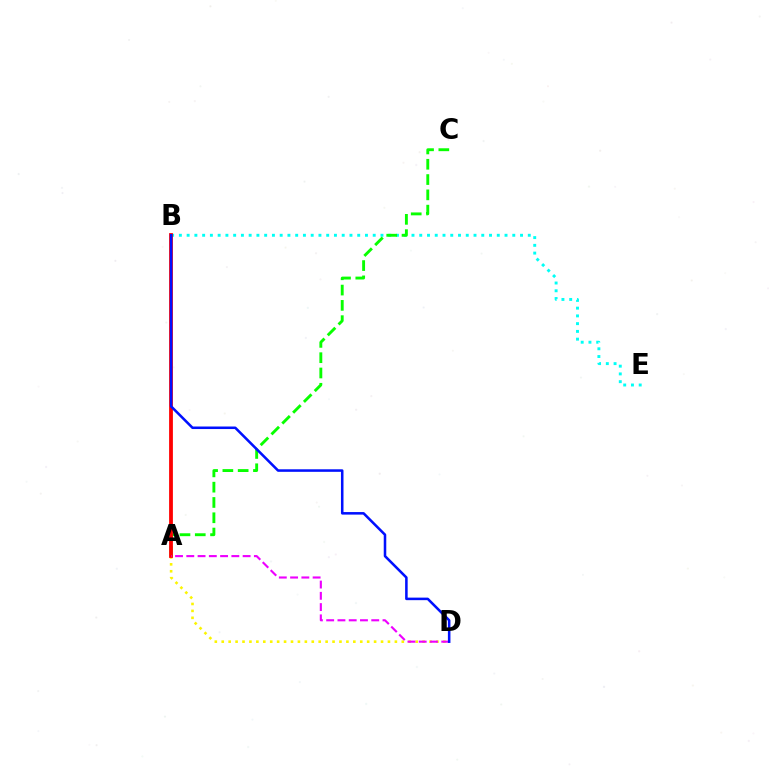{('B', 'E'): [{'color': '#00fff6', 'line_style': 'dotted', 'thickness': 2.11}], ('A', 'D'): [{'color': '#fcf500', 'line_style': 'dotted', 'thickness': 1.88}, {'color': '#ee00ff', 'line_style': 'dashed', 'thickness': 1.53}], ('A', 'C'): [{'color': '#08ff00', 'line_style': 'dashed', 'thickness': 2.08}], ('A', 'B'): [{'color': '#ff0000', 'line_style': 'solid', 'thickness': 2.73}], ('B', 'D'): [{'color': '#0010ff', 'line_style': 'solid', 'thickness': 1.83}]}